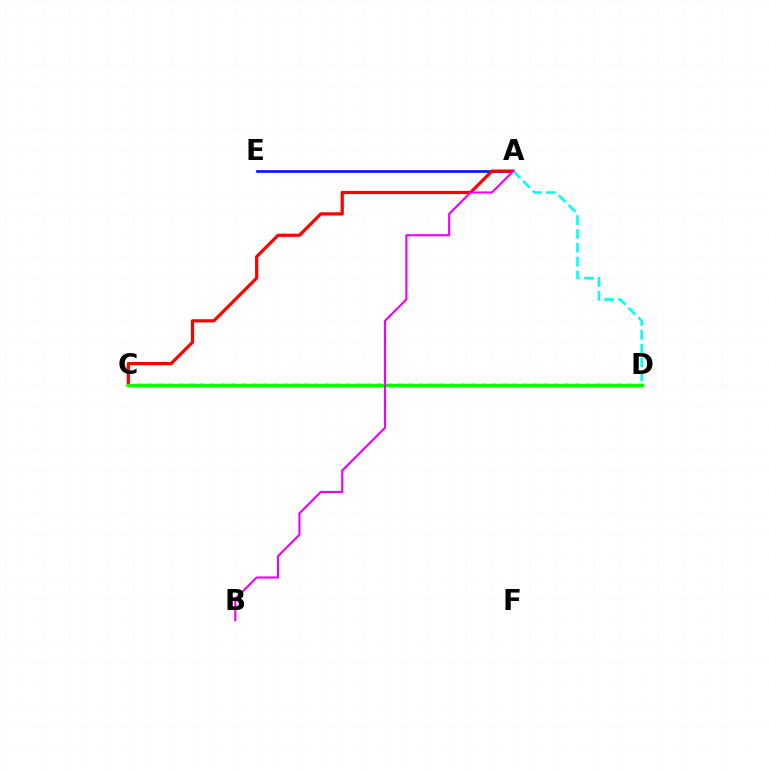{('C', 'D'): [{'color': '#fcf500', 'line_style': 'dotted', 'thickness': 2.83}, {'color': '#08ff00', 'line_style': 'solid', 'thickness': 2.48}], ('A', 'E'): [{'color': '#0010ff', 'line_style': 'solid', 'thickness': 1.89}], ('A', 'C'): [{'color': '#ff0000', 'line_style': 'solid', 'thickness': 2.31}], ('A', 'D'): [{'color': '#00fff6', 'line_style': 'dashed', 'thickness': 1.88}], ('A', 'B'): [{'color': '#ee00ff', 'line_style': 'solid', 'thickness': 1.54}]}